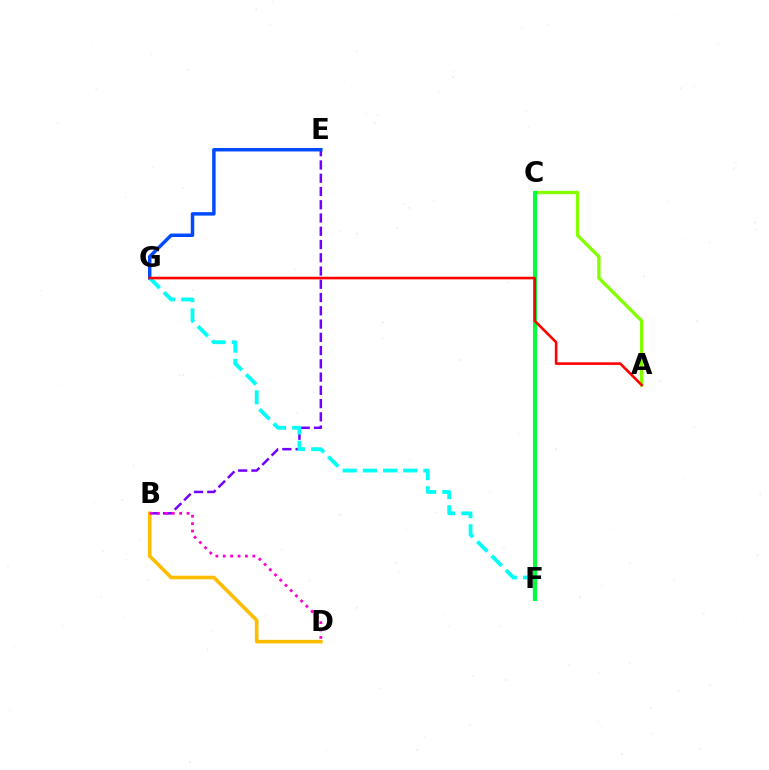{('B', 'E'): [{'color': '#7200ff', 'line_style': 'dashed', 'thickness': 1.8}], ('A', 'C'): [{'color': '#84ff00', 'line_style': 'solid', 'thickness': 2.42}], ('B', 'D'): [{'color': '#ffbd00', 'line_style': 'solid', 'thickness': 2.61}, {'color': '#ff00cf', 'line_style': 'dotted', 'thickness': 2.01}], ('E', 'G'): [{'color': '#004bff', 'line_style': 'solid', 'thickness': 2.5}], ('F', 'G'): [{'color': '#00fff6', 'line_style': 'dashed', 'thickness': 2.74}], ('C', 'F'): [{'color': '#00ff39', 'line_style': 'solid', 'thickness': 2.91}], ('A', 'G'): [{'color': '#ff0000', 'line_style': 'solid', 'thickness': 1.88}]}